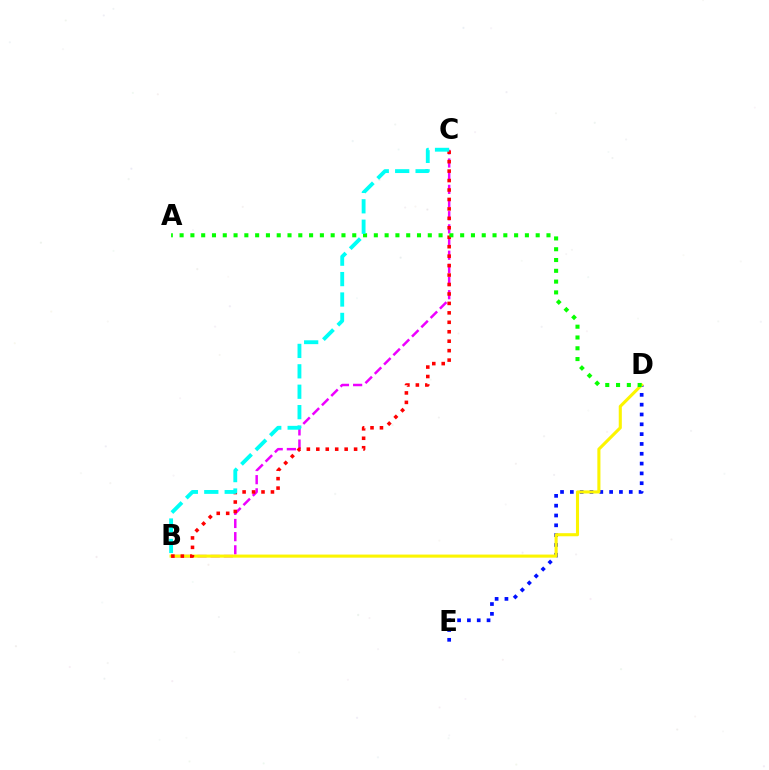{('D', 'E'): [{'color': '#0010ff', 'line_style': 'dotted', 'thickness': 2.67}], ('B', 'C'): [{'color': '#ee00ff', 'line_style': 'dashed', 'thickness': 1.79}, {'color': '#ff0000', 'line_style': 'dotted', 'thickness': 2.57}, {'color': '#00fff6', 'line_style': 'dashed', 'thickness': 2.77}], ('B', 'D'): [{'color': '#fcf500', 'line_style': 'solid', 'thickness': 2.22}], ('A', 'D'): [{'color': '#08ff00', 'line_style': 'dotted', 'thickness': 2.93}]}